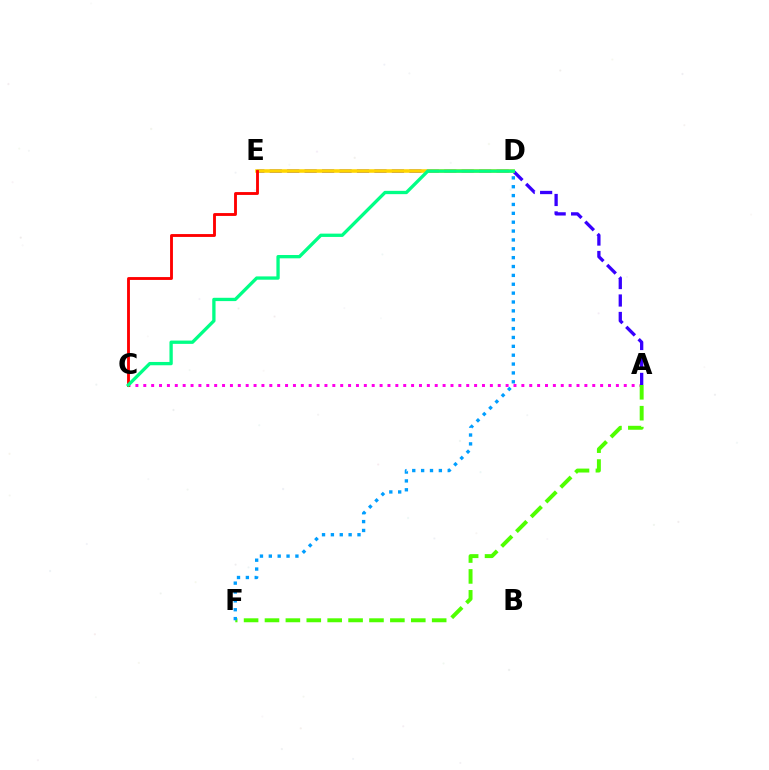{('A', 'C'): [{'color': '#ff00ed', 'line_style': 'dotted', 'thickness': 2.14}], ('A', 'F'): [{'color': '#4fff00', 'line_style': 'dashed', 'thickness': 2.84}], ('A', 'E'): [{'color': '#3700ff', 'line_style': 'dashed', 'thickness': 2.37}], ('D', 'F'): [{'color': '#009eff', 'line_style': 'dotted', 'thickness': 2.41}], ('D', 'E'): [{'color': '#ffd500', 'line_style': 'solid', 'thickness': 2.57}], ('C', 'E'): [{'color': '#ff0000', 'line_style': 'solid', 'thickness': 2.06}], ('C', 'D'): [{'color': '#00ff86', 'line_style': 'solid', 'thickness': 2.38}]}